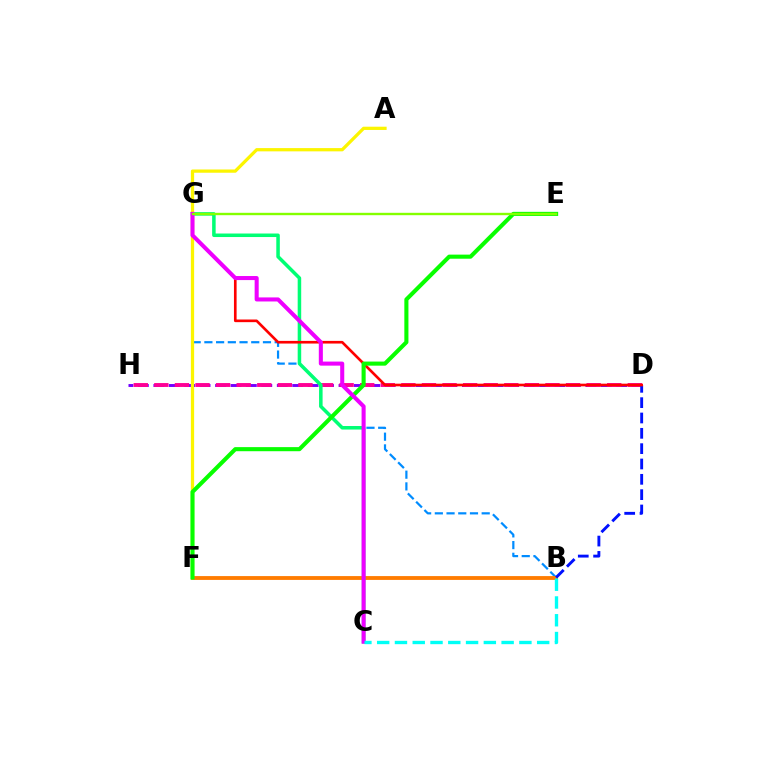{('D', 'H'): [{'color': '#7200ff', 'line_style': 'dashed', 'thickness': 2.1}, {'color': '#ff0094', 'line_style': 'dashed', 'thickness': 2.8}], ('B', 'G'): [{'color': '#008cff', 'line_style': 'dashed', 'thickness': 1.59}], ('B', 'F'): [{'color': '#ff7c00', 'line_style': 'solid', 'thickness': 2.76}], ('C', 'G'): [{'color': '#00ff74', 'line_style': 'solid', 'thickness': 2.54}, {'color': '#ee00ff', 'line_style': 'solid', 'thickness': 2.92}], ('B', 'D'): [{'color': '#0010ff', 'line_style': 'dashed', 'thickness': 2.08}], ('A', 'F'): [{'color': '#fcf500', 'line_style': 'solid', 'thickness': 2.34}], ('D', 'G'): [{'color': '#ff0000', 'line_style': 'solid', 'thickness': 1.91}], ('E', 'F'): [{'color': '#08ff00', 'line_style': 'solid', 'thickness': 2.94}], ('B', 'C'): [{'color': '#00fff6', 'line_style': 'dashed', 'thickness': 2.42}], ('E', 'G'): [{'color': '#84ff00', 'line_style': 'solid', 'thickness': 1.72}]}